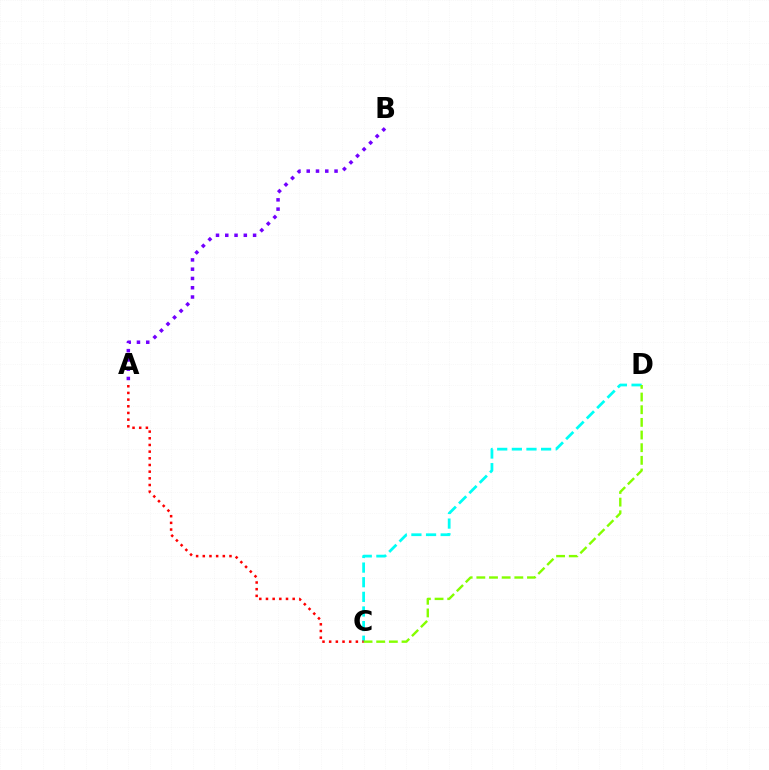{('C', 'D'): [{'color': '#00fff6', 'line_style': 'dashed', 'thickness': 1.99}, {'color': '#84ff00', 'line_style': 'dashed', 'thickness': 1.72}], ('A', 'C'): [{'color': '#ff0000', 'line_style': 'dotted', 'thickness': 1.81}], ('A', 'B'): [{'color': '#7200ff', 'line_style': 'dotted', 'thickness': 2.52}]}